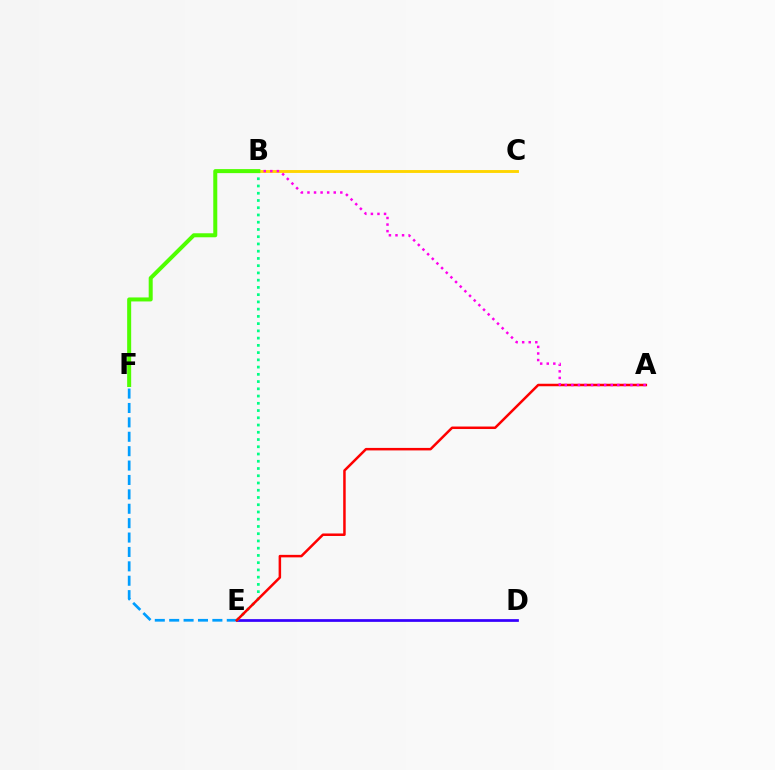{('D', 'E'): [{'color': '#3700ff', 'line_style': 'solid', 'thickness': 1.97}], ('B', 'C'): [{'color': '#ffd500', 'line_style': 'solid', 'thickness': 2.08}], ('B', 'E'): [{'color': '#00ff86', 'line_style': 'dotted', 'thickness': 1.97}], ('E', 'F'): [{'color': '#009eff', 'line_style': 'dashed', 'thickness': 1.96}], ('A', 'E'): [{'color': '#ff0000', 'line_style': 'solid', 'thickness': 1.8}], ('A', 'B'): [{'color': '#ff00ed', 'line_style': 'dotted', 'thickness': 1.78}], ('B', 'F'): [{'color': '#4fff00', 'line_style': 'solid', 'thickness': 2.89}]}